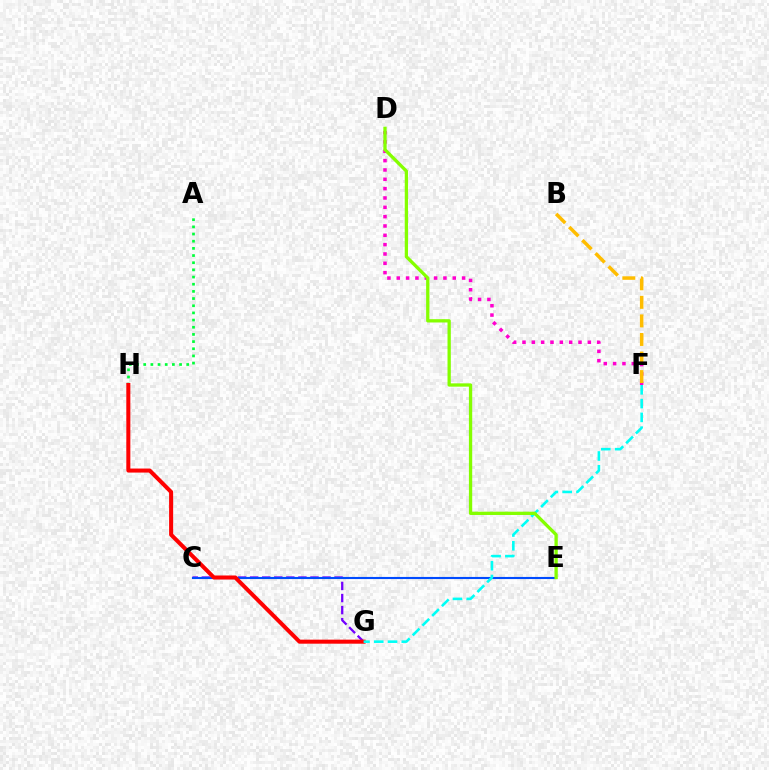{('D', 'F'): [{'color': '#ff00cf', 'line_style': 'dotted', 'thickness': 2.54}], ('A', 'H'): [{'color': '#00ff39', 'line_style': 'dotted', 'thickness': 1.95}], ('C', 'G'): [{'color': '#7200ff', 'line_style': 'dashed', 'thickness': 1.64}], ('C', 'E'): [{'color': '#004bff', 'line_style': 'solid', 'thickness': 1.52}], ('G', 'H'): [{'color': '#ff0000', 'line_style': 'solid', 'thickness': 2.9}], ('F', 'G'): [{'color': '#00fff6', 'line_style': 'dashed', 'thickness': 1.87}], ('B', 'F'): [{'color': '#ffbd00', 'line_style': 'dashed', 'thickness': 2.52}], ('D', 'E'): [{'color': '#84ff00', 'line_style': 'solid', 'thickness': 2.38}]}